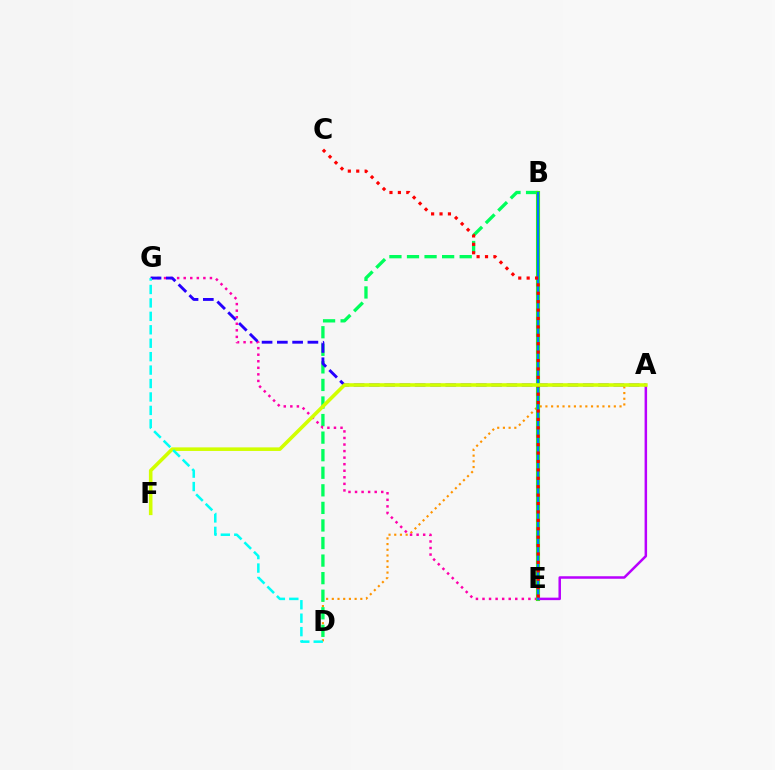{('A', 'D'): [{'color': '#ff9400', 'line_style': 'dotted', 'thickness': 1.55}], ('B', 'D'): [{'color': '#00ff5c', 'line_style': 'dashed', 'thickness': 2.39}], ('E', 'G'): [{'color': '#ff00ac', 'line_style': 'dotted', 'thickness': 1.78}], ('A', 'G'): [{'color': '#2500ff', 'line_style': 'dashed', 'thickness': 2.08}], ('B', 'E'): [{'color': '#3dff00', 'line_style': 'solid', 'thickness': 2.96}, {'color': '#0074ff', 'line_style': 'solid', 'thickness': 1.72}], ('A', 'E'): [{'color': '#b900ff', 'line_style': 'solid', 'thickness': 1.8}], ('C', 'E'): [{'color': '#ff0000', 'line_style': 'dotted', 'thickness': 2.29}], ('A', 'F'): [{'color': '#d1ff00', 'line_style': 'solid', 'thickness': 2.58}], ('D', 'G'): [{'color': '#00fff6', 'line_style': 'dashed', 'thickness': 1.83}]}